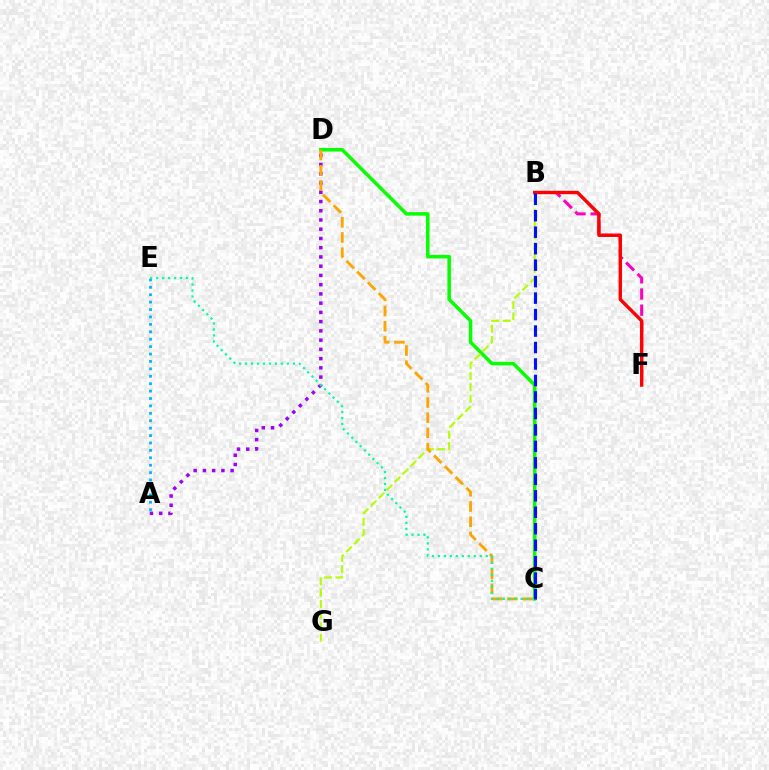{('B', 'F'): [{'color': '#ff00bd', 'line_style': 'dashed', 'thickness': 2.2}, {'color': '#ff0000', 'line_style': 'solid', 'thickness': 2.45}], ('A', 'E'): [{'color': '#00b5ff', 'line_style': 'dotted', 'thickness': 2.01}], ('C', 'D'): [{'color': '#08ff00', 'line_style': 'solid', 'thickness': 2.54}, {'color': '#ffa500', 'line_style': 'dashed', 'thickness': 2.07}], ('B', 'G'): [{'color': '#b3ff00', 'line_style': 'dashed', 'thickness': 1.53}], ('A', 'D'): [{'color': '#9b00ff', 'line_style': 'dotted', 'thickness': 2.51}], ('C', 'E'): [{'color': '#00ff9d', 'line_style': 'dotted', 'thickness': 1.62}], ('B', 'C'): [{'color': '#0010ff', 'line_style': 'dashed', 'thickness': 2.24}]}